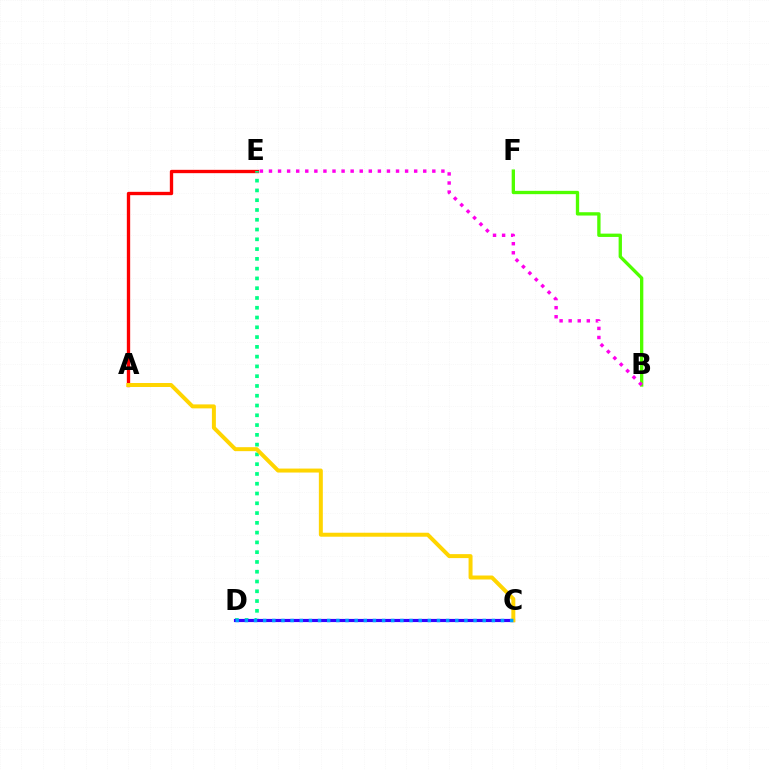{('A', 'E'): [{'color': '#ff0000', 'line_style': 'solid', 'thickness': 2.4}], ('B', 'F'): [{'color': '#4fff00', 'line_style': 'solid', 'thickness': 2.39}], ('D', 'E'): [{'color': '#00ff86', 'line_style': 'dotted', 'thickness': 2.66}], ('C', 'D'): [{'color': '#3700ff', 'line_style': 'solid', 'thickness': 2.28}, {'color': '#009eff', 'line_style': 'dotted', 'thickness': 2.49}], ('A', 'C'): [{'color': '#ffd500', 'line_style': 'solid', 'thickness': 2.86}], ('B', 'E'): [{'color': '#ff00ed', 'line_style': 'dotted', 'thickness': 2.47}]}